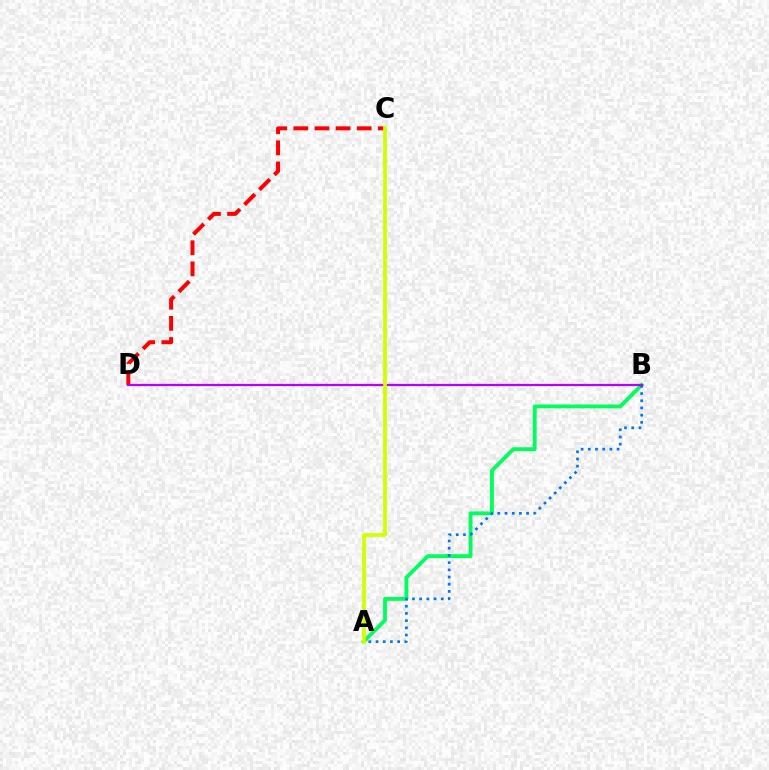{('A', 'B'): [{'color': '#00ff5c', 'line_style': 'solid', 'thickness': 2.75}, {'color': '#0074ff', 'line_style': 'dotted', 'thickness': 1.96}], ('C', 'D'): [{'color': '#ff0000', 'line_style': 'dashed', 'thickness': 2.87}], ('B', 'D'): [{'color': '#b900ff', 'line_style': 'solid', 'thickness': 1.61}], ('A', 'C'): [{'color': '#d1ff00', 'line_style': 'solid', 'thickness': 2.7}]}